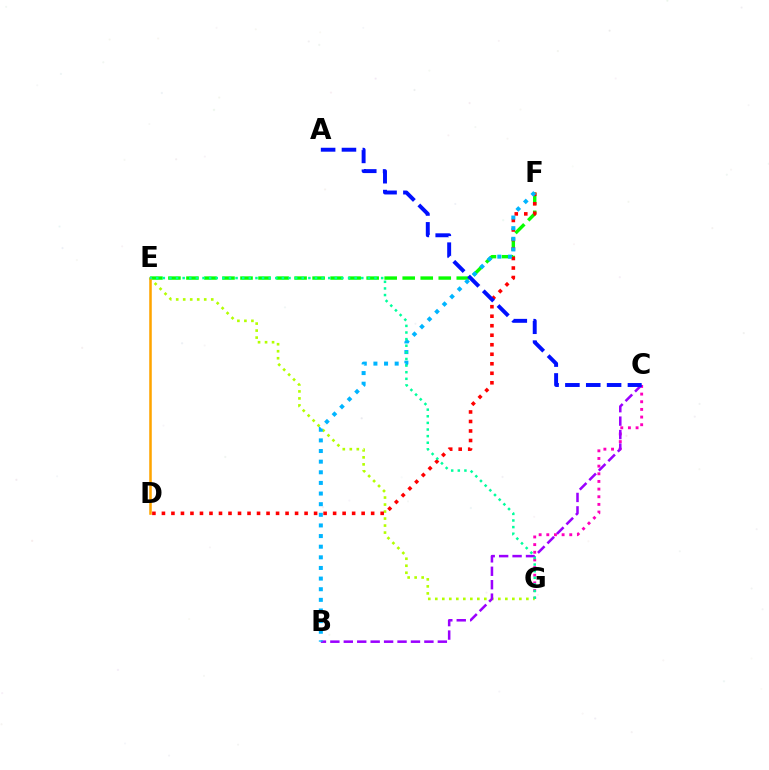{('E', 'F'): [{'color': '#08ff00', 'line_style': 'dashed', 'thickness': 2.45}], ('C', 'G'): [{'color': '#ff00bd', 'line_style': 'dotted', 'thickness': 2.08}], ('E', 'G'): [{'color': '#b3ff00', 'line_style': 'dotted', 'thickness': 1.9}, {'color': '#00ff9d', 'line_style': 'dotted', 'thickness': 1.8}], ('D', 'F'): [{'color': '#ff0000', 'line_style': 'dotted', 'thickness': 2.58}], ('B', 'C'): [{'color': '#9b00ff', 'line_style': 'dashed', 'thickness': 1.82}], ('D', 'E'): [{'color': '#ffa500', 'line_style': 'solid', 'thickness': 1.84}], ('B', 'F'): [{'color': '#00b5ff', 'line_style': 'dotted', 'thickness': 2.89}], ('A', 'C'): [{'color': '#0010ff', 'line_style': 'dashed', 'thickness': 2.83}]}